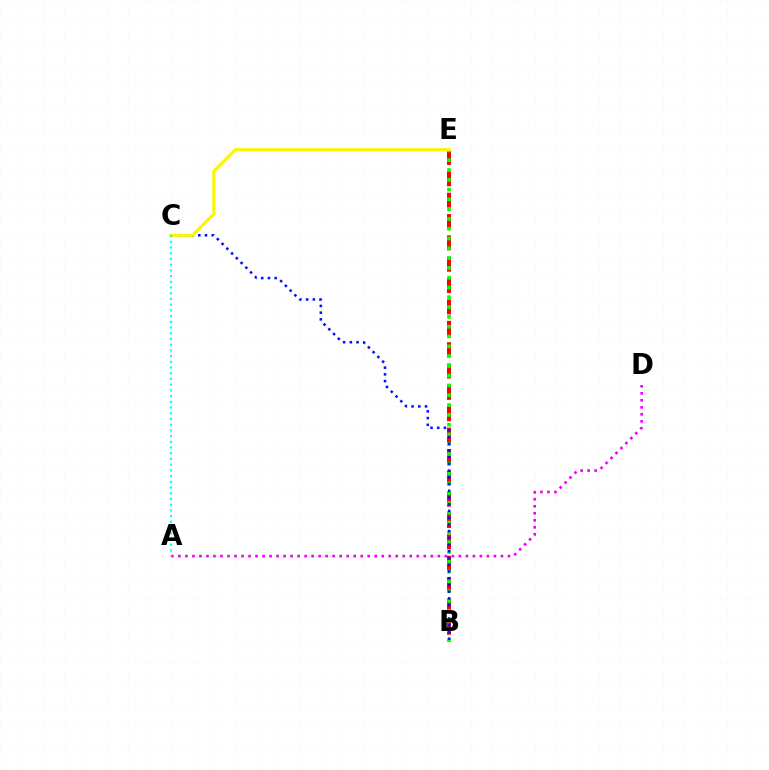{('B', 'E'): [{'color': '#ff0000', 'line_style': 'dashed', 'thickness': 2.9}, {'color': '#08ff00', 'line_style': 'dotted', 'thickness': 2.66}], ('B', 'C'): [{'color': '#0010ff', 'line_style': 'dotted', 'thickness': 1.83}], ('C', 'E'): [{'color': '#fcf500', 'line_style': 'solid', 'thickness': 2.25}], ('A', 'D'): [{'color': '#ee00ff', 'line_style': 'dotted', 'thickness': 1.9}], ('A', 'C'): [{'color': '#00fff6', 'line_style': 'dotted', 'thickness': 1.55}]}